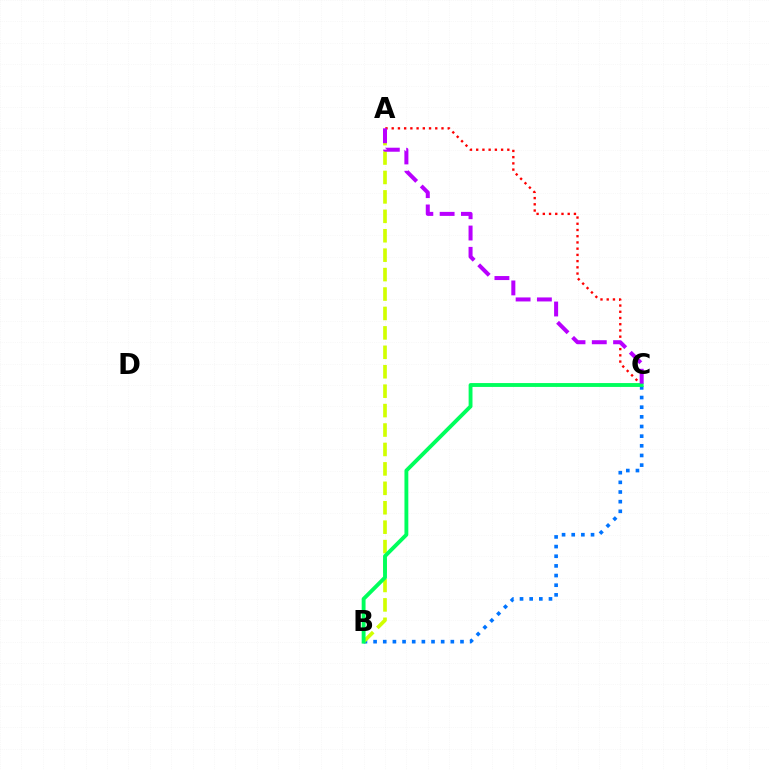{('A', 'C'): [{'color': '#ff0000', 'line_style': 'dotted', 'thickness': 1.69}, {'color': '#b900ff', 'line_style': 'dashed', 'thickness': 2.89}], ('B', 'C'): [{'color': '#0074ff', 'line_style': 'dotted', 'thickness': 2.62}, {'color': '#00ff5c', 'line_style': 'solid', 'thickness': 2.79}], ('A', 'B'): [{'color': '#d1ff00', 'line_style': 'dashed', 'thickness': 2.64}]}